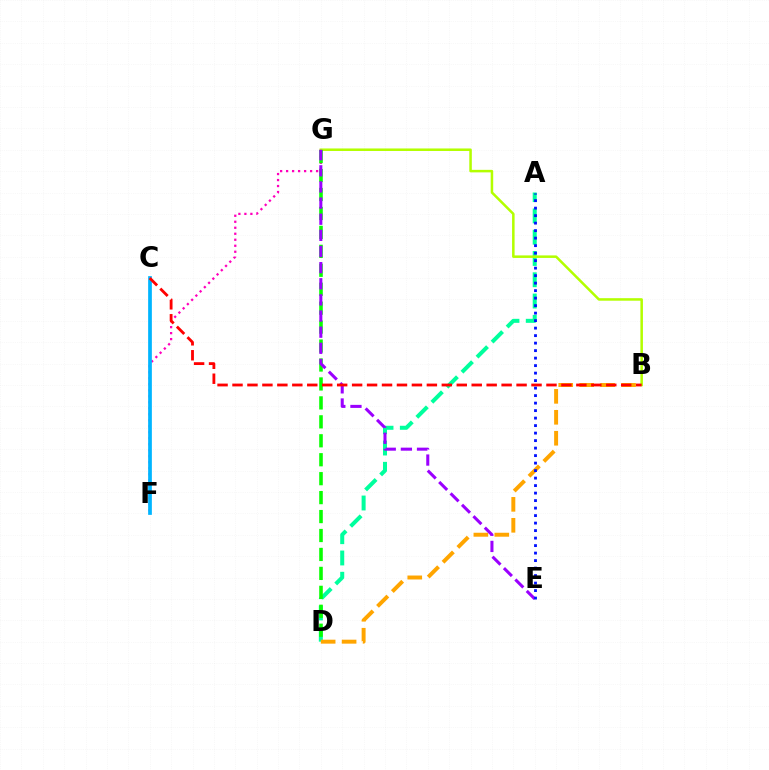{('F', 'G'): [{'color': '#ff00bd', 'line_style': 'dotted', 'thickness': 1.63}], ('A', 'D'): [{'color': '#00ff9d', 'line_style': 'dashed', 'thickness': 2.89}], ('B', 'G'): [{'color': '#b3ff00', 'line_style': 'solid', 'thickness': 1.82}], ('B', 'D'): [{'color': '#ffa500', 'line_style': 'dashed', 'thickness': 2.85}], ('D', 'G'): [{'color': '#08ff00', 'line_style': 'dashed', 'thickness': 2.57}], ('C', 'F'): [{'color': '#00b5ff', 'line_style': 'solid', 'thickness': 2.68}], ('E', 'G'): [{'color': '#9b00ff', 'line_style': 'dashed', 'thickness': 2.19}], ('B', 'C'): [{'color': '#ff0000', 'line_style': 'dashed', 'thickness': 2.03}], ('A', 'E'): [{'color': '#0010ff', 'line_style': 'dotted', 'thickness': 2.04}]}